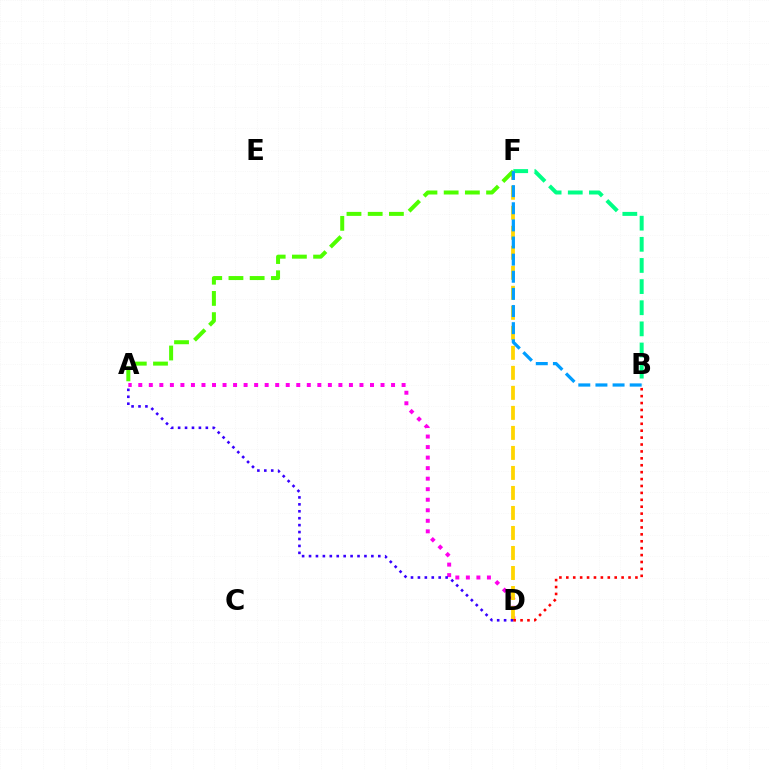{('A', 'D'): [{'color': '#ff00ed', 'line_style': 'dotted', 'thickness': 2.86}, {'color': '#3700ff', 'line_style': 'dotted', 'thickness': 1.88}], ('D', 'F'): [{'color': '#ffd500', 'line_style': 'dashed', 'thickness': 2.72}], ('B', 'F'): [{'color': '#00ff86', 'line_style': 'dashed', 'thickness': 2.87}, {'color': '#009eff', 'line_style': 'dashed', 'thickness': 2.33}], ('A', 'F'): [{'color': '#4fff00', 'line_style': 'dashed', 'thickness': 2.88}], ('B', 'D'): [{'color': '#ff0000', 'line_style': 'dotted', 'thickness': 1.88}]}